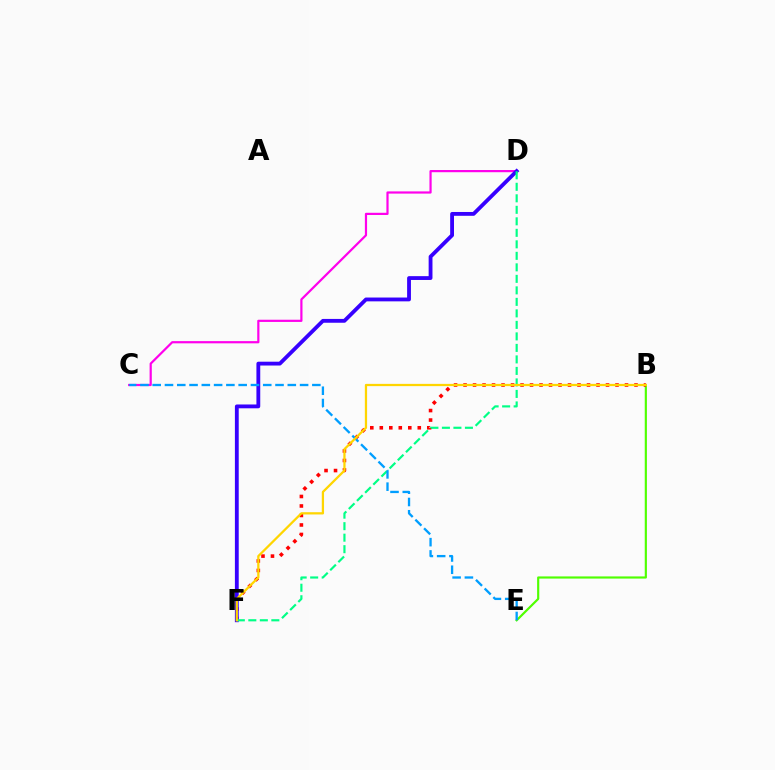{('B', 'E'): [{'color': '#4fff00', 'line_style': 'solid', 'thickness': 1.56}], ('B', 'F'): [{'color': '#ff0000', 'line_style': 'dotted', 'thickness': 2.58}, {'color': '#ffd500', 'line_style': 'solid', 'thickness': 1.62}], ('C', 'D'): [{'color': '#ff00ed', 'line_style': 'solid', 'thickness': 1.59}], ('D', 'F'): [{'color': '#3700ff', 'line_style': 'solid', 'thickness': 2.75}, {'color': '#00ff86', 'line_style': 'dashed', 'thickness': 1.56}], ('C', 'E'): [{'color': '#009eff', 'line_style': 'dashed', 'thickness': 1.67}]}